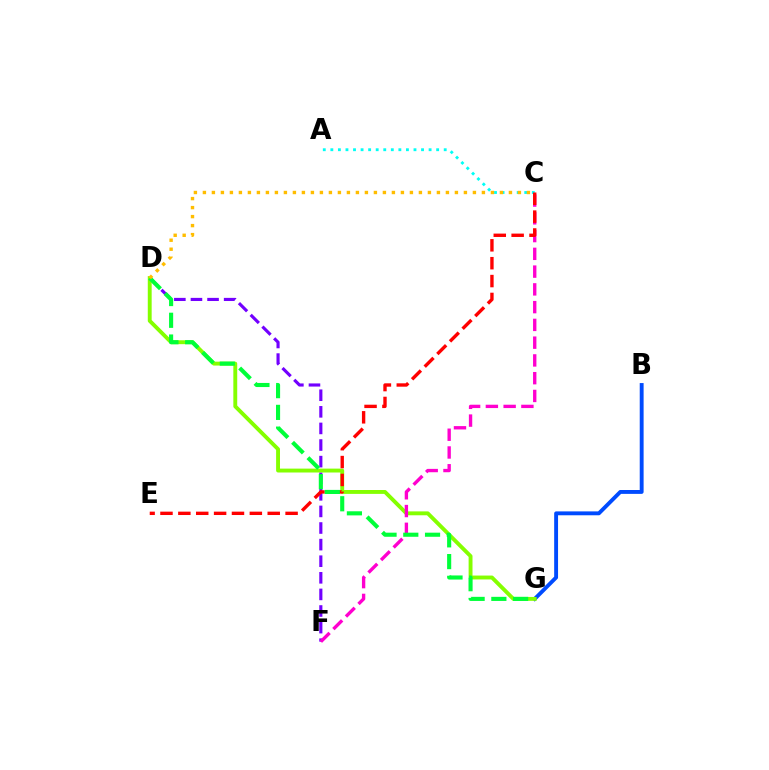{('A', 'C'): [{'color': '#00fff6', 'line_style': 'dotted', 'thickness': 2.05}], ('B', 'G'): [{'color': '#004bff', 'line_style': 'solid', 'thickness': 2.79}], ('D', 'F'): [{'color': '#7200ff', 'line_style': 'dashed', 'thickness': 2.25}], ('D', 'G'): [{'color': '#84ff00', 'line_style': 'solid', 'thickness': 2.8}, {'color': '#00ff39', 'line_style': 'dashed', 'thickness': 2.95}], ('C', 'F'): [{'color': '#ff00cf', 'line_style': 'dashed', 'thickness': 2.41}], ('C', 'E'): [{'color': '#ff0000', 'line_style': 'dashed', 'thickness': 2.43}], ('C', 'D'): [{'color': '#ffbd00', 'line_style': 'dotted', 'thickness': 2.45}]}